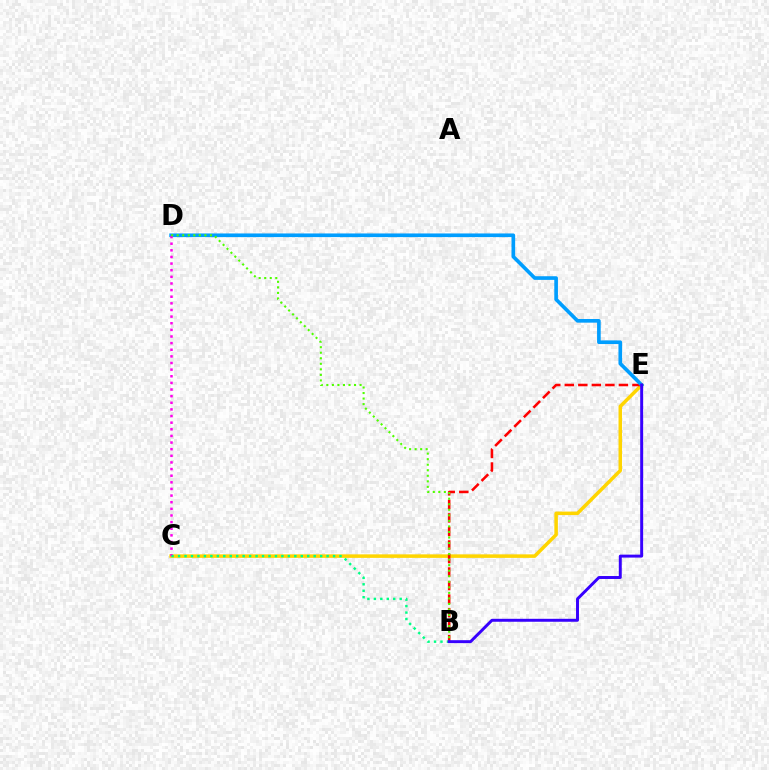{('C', 'E'): [{'color': '#ffd500', 'line_style': 'solid', 'thickness': 2.53}], ('B', 'E'): [{'color': '#ff0000', 'line_style': 'dashed', 'thickness': 1.84}, {'color': '#3700ff', 'line_style': 'solid', 'thickness': 2.13}], ('D', 'E'): [{'color': '#009eff', 'line_style': 'solid', 'thickness': 2.63}], ('C', 'D'): [{'color': '#ff00ed', 'line_style': 'dotted', 'thickness': 1.8}], ('B', 'D'): [{'color': '#4fff00', 'line_style': 'dotted', 'thickness': 1.5}], ('B', 'C'): [{'color': '#00ff86', 'line_style': 'dotted', 'thickness': 1.75}]}